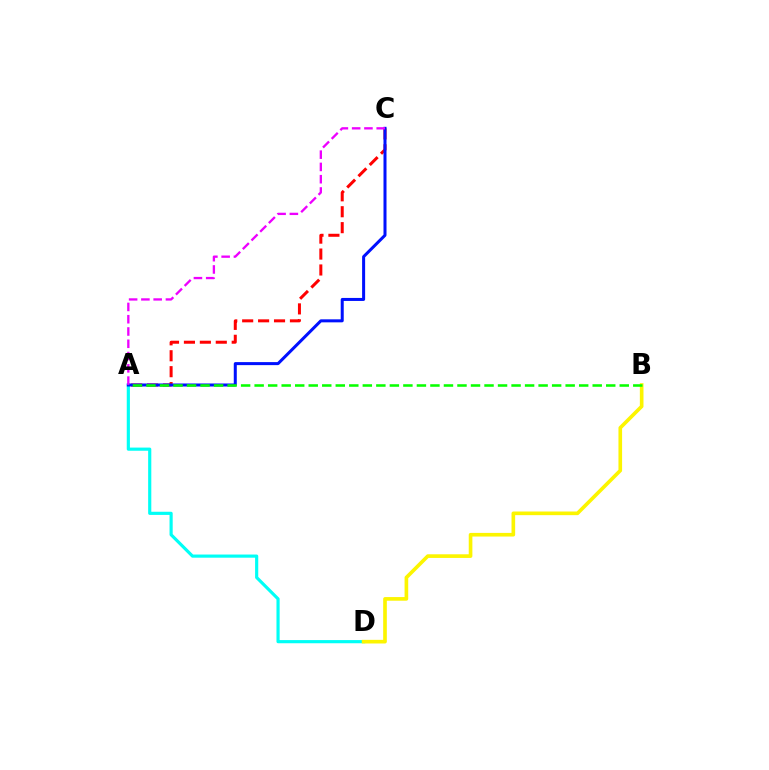{('A', 'D'): [{'color': '#00fff6', 'line_style': 'solid', 'thickness': 2.28}], ('A', 'C'): [{'color': '#ff0000', 'line_style': 'dashed', 'thickness': 2.16}, {'color': '#0010ff', 'line_style': 'solid', 'thickness': 2.17}, {'color': '#ee00ff', 'line_style': 'dashed', 'thickness': 1.67}], ('B', 'D'): [{'color': '#fcf500', 'line_style': 'solid', 'thickness': 2.62}], ('A', 'B'): [{'color': '#08ff00', 'line_style': 'dashed', 'thickness': 1.84}]}